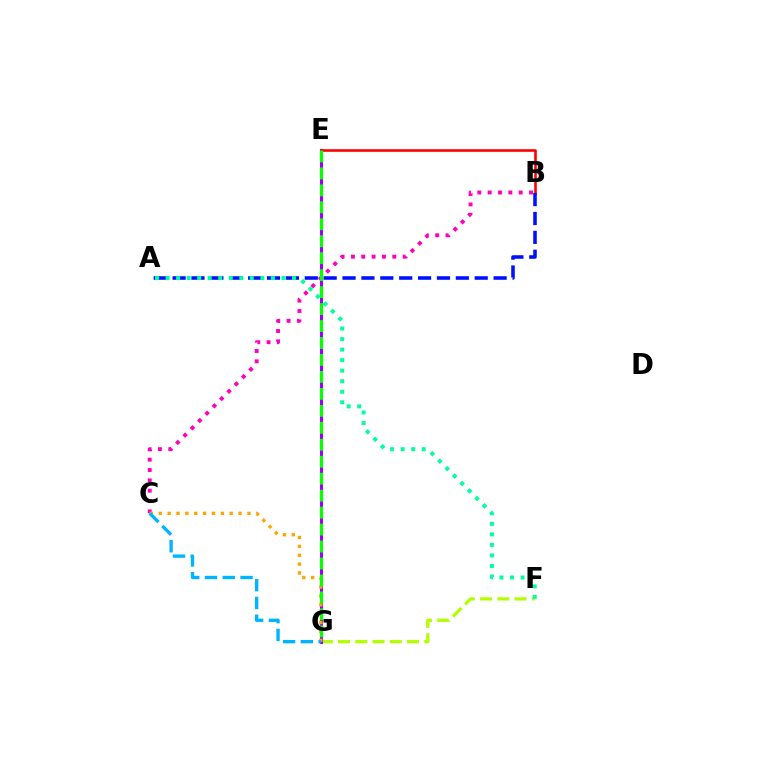{('F', 'G'): [{'color': '#b3ff00', 'line_style': 'dashed', 'thickness': 2.34}], ('E', 'G'): [{'color': '#9b00ff', 'line_style': 'solid', 'thickness': 2.25}, {'color': '#08ff00', 'line_style': 'dashed', 'thickness': 2.3}], ('B', 'E'): [{'color': '#ff0000', 'line_style': 'solid', 'thickness': 1.89}], ('B', 'C'): [{'color': '#ff00bd', 'line_style': 'dotted', 'thickness': 2.81}], ('C', 'G'): [{'color': '#ffa500', 'line_style': 'dotted', 'thickness': 2.41}, {'color': '#00b5ff', 'line_style': 'dashed', 'thickness': 2.42}], ('A', 'B'): [{'color': '#0010ff', 'line_style': 'dashed', 'thickness': 2.57}], ('A', 'F'): [{'color': '#00ff9d', 'line_style': 'dotted', 'thickness': 2.86}]}